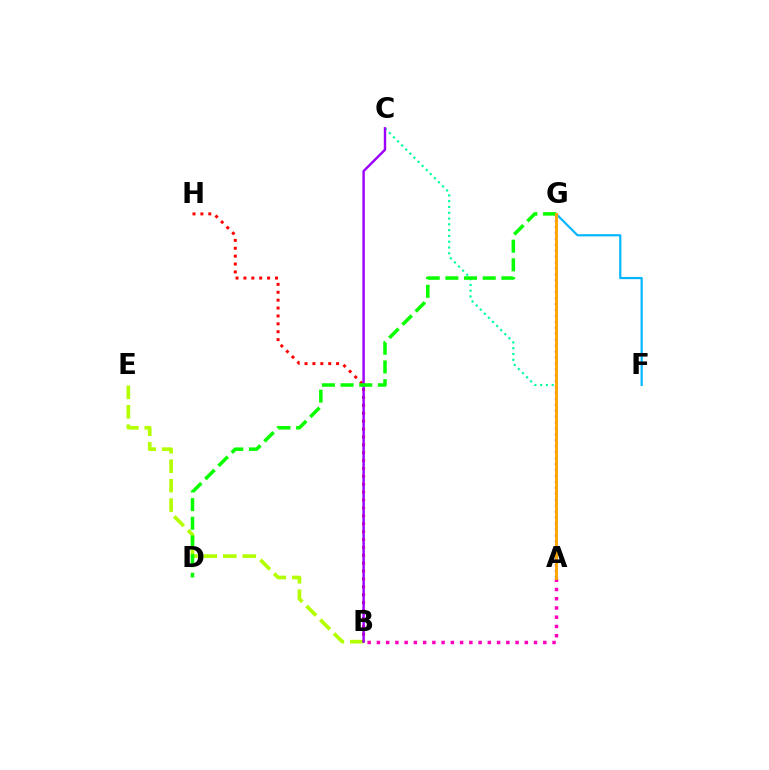{('B', 'E'): [{'color': '#b3ff00', 'line_style': 'dashed', 'thickness': 2.64}], ('B', 'H'): [{'color': '#ff0000', 'line_style': 'dotted', 'thickness': 2.14}], ('A', 'B'): [{'color': '#ff00bd', 'line_style': 'dotted', 'thickness': 2.51}], ('F', 'G'): [{'color': '#00b5ff', 'line_style': 'solid', 'thickness': 1.58}], ('A', 'C'): [{'color': '#00ff9d', 'line_style': 'dotted', 'thickness': 1.57}], ('A', 'G'): [{'color': '#0010ff', 'line_style': 'dotted', 'thickness': 1.61}, {'color': '#ffa500', 'line_style': 'solid', 'thickness': 2.1}], ('B', 'C'): [{'color': '#9b00ff', 'line_style': 'solid', 'thickness': 1.73}], ('D', 'G'): [{'color': '#08ff00', 'line_style': 'dashed', 'thickness': 2.54}]}